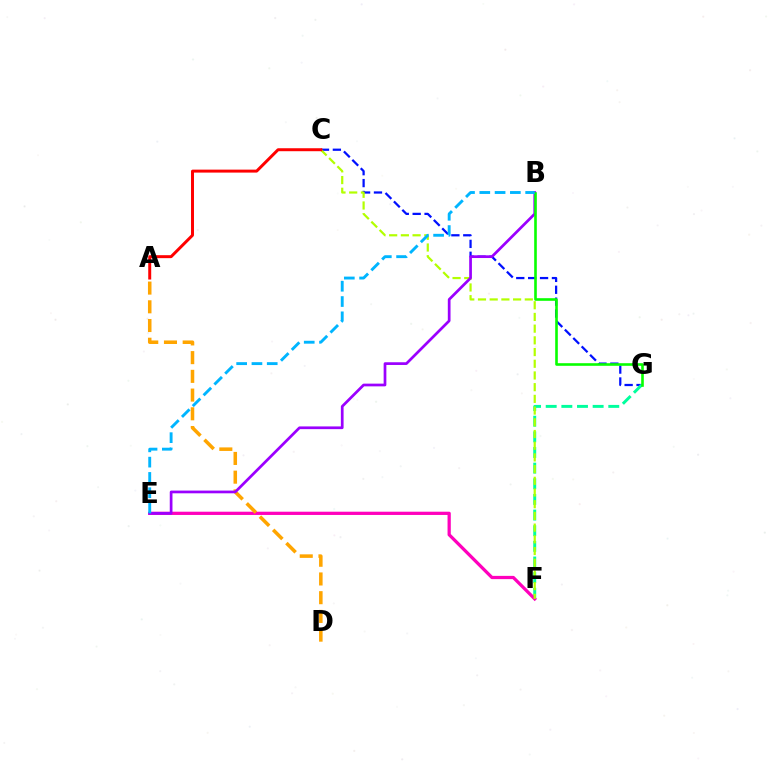{('C', 'G'): [{'color': '#0010ff', 'line_style': 'dashed', 'thickness': 1.62}], ('F', 'G'): [{'color': '#00ff9d', 'line_style': 'dashed', 'thickness': 2.13}], ('E', 'F'): [{'color': '#ff00bd', 'line_style': 'solid', 'thickness': 2.34}], ('C', 'F'): [{'color': '#b3ff00', 'line_style': 'dashed', 'thickness': 1.59}], ('A', 'D'): [{'color': '#ffa500', 'line_style': 'dashed', 'thickness': 2.54}], ('B', 'E'): [{'color': '#9b00ff', 'line_style': 'solid', 'thickness': 1.96}, {'color': '#00b5ff', 'line_style': 'dashed', 'thickness': 2.08}], ('B', 'G'): [{'color': '#08ff00', 'line_style': 'solid', 'thickness': 1.89}], ('A', 'C'): [{'color': '#ff0000', 'line_style': 'solid', 'thickness': 2.14}]}